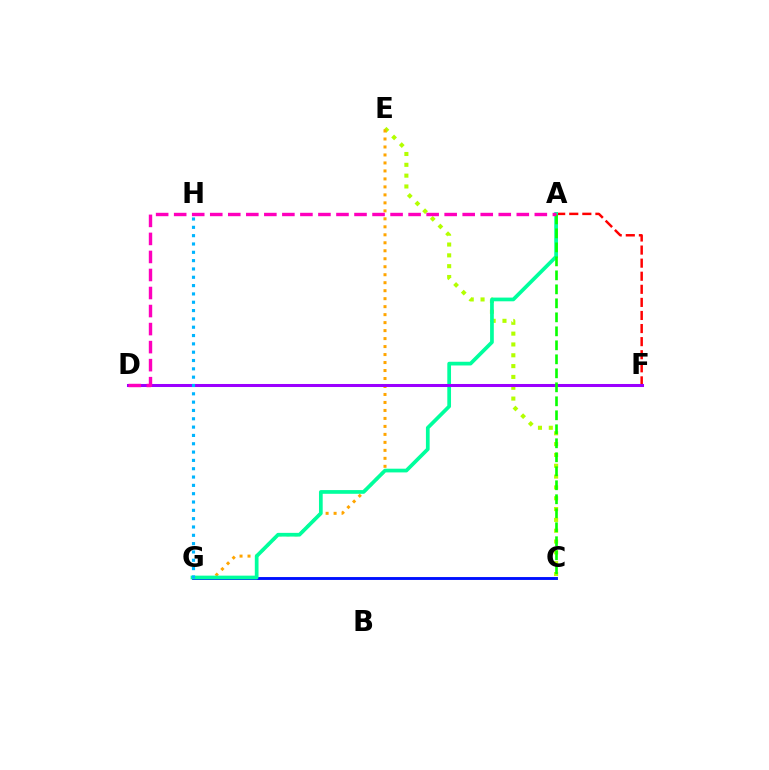{('C', 'E'): [{'color': '#b3ff00', 'line_style': 'dotted', 'thickness': 2.94}], ('E', 'G'): [{'color': '#ffa500', 'line_style': 'dotted', 'thickness': 2.17}], ('A', 'F'): [{'color': '#ff0000', 'line_style': 'dashed', 'thickness': 1.78}], ('C', 'G'): [{'color': '#0010ff', 'line_style': 'solid', 'thickness': 2.08}], ('A', 'G'): [{'color': '#00ff9d', 'line_style': 'solid', 'thickness': 2.67}], ('D', 'F'): [{'color': '#9b00ff', 'line_style': 'solid', 'thickness': 2.19}], ('G', 'H'): [{'color': '#00b5ff', 'line_style': 'dotted', 'thickness': 2.26}], ('A', 'C'): [{'color': '#08ff00', 'line_style': 'dashed', 'thickness': 1.9}], ('A', 'D'): [{'color': '#ff00bd', 'line_style': 'dashed', 'thickness': 2.45}]}